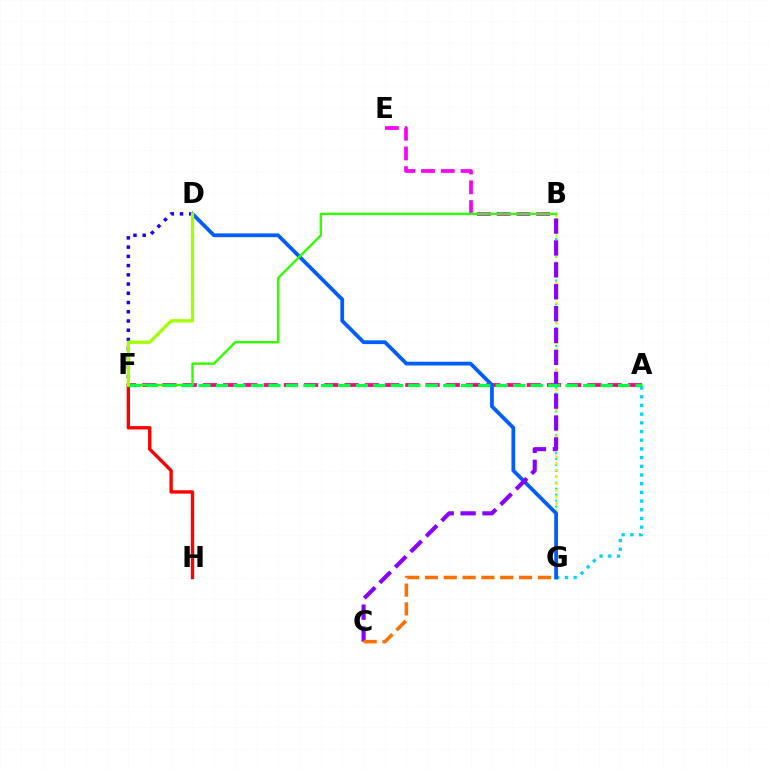{('B', 'G'): [{'color': '#00ffbb', 'line_style': 'dotted', 'thickness': 1.62}, {'color': '#ffe600', 'line_style': 'dotted', 'thickness': 1.82}], ('A', 'G'): [{'color': '#00d3ff', 'line_style': 'dotted', 'thickness': 2.36}], ('A', 'F'): [{'color': '#ff0088', 'line_style': 'dashed', 'thickness': 2.75}, {'color': '#00ff45', 'line_style': 'dashed', 'thickness': 2.38}], ('B', 'E'): [{'color': '#fa00f9', 'line_style': 'dashed', 'thickness': 2.69}], ('D', 'G'): [{'color': '#005dff', 'line_style': 'solid', 'thickness': 2.72}], ('D', 'F'): [{'color': '#1900ff', 'line_style': 'dotted', 'thickness': 2.51}, {'color': '#a2ff00', 'line_style': 'solid', 'thickness': 2.35}], ('B', 'C'): [{'color': '#8a00ff', 'line_style': 'dashed', 'thickness': 2.97}], ('F', 'H'): [{'color': '#ff0000', 'line_style': 'solid', 'thickness': 2.43}], ('C', 'G'): [{'color': '#ff7000', 'line_style': 'dashed', 'thickness': 2.56}], ('B', 'F'): [{'color': '#31ff00', 'line_style': 'solid', 'thickness': 1.73}]}